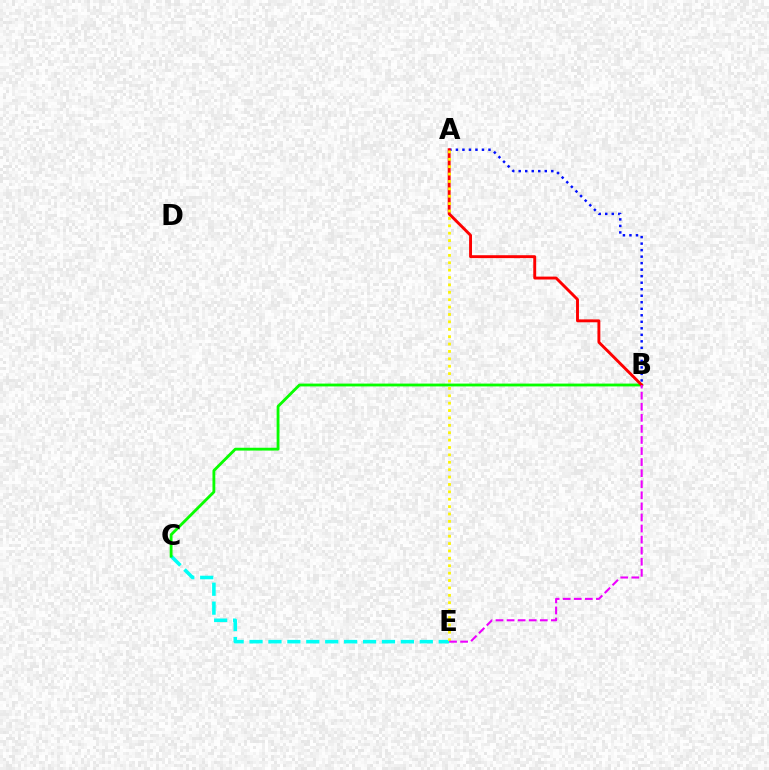{('A', 'B'): [{'color': '#0010ff', 'line_style': 'dotted', 'thickness': 1.77}, {'color': '#ff0000', 'line_style': 'solid', 'thickness': 2.09}], ('C', 'E'): [{'color': '#00fff6', 'line_style': 'dashed', 'thickness': 2.57}], ('B', 'C'): [{'color': '#08ff00', 'line_style': 'solid', 'thickness': 2.04}], ('A', 'E'): [{'color': '#fcf500', 'line_style': 'dotted', 'thickness': 2.01}], ('B', 'E'): [{'color': '#ee00ff', 'line_style': 'dashed', 'thickness': 1.5}]}